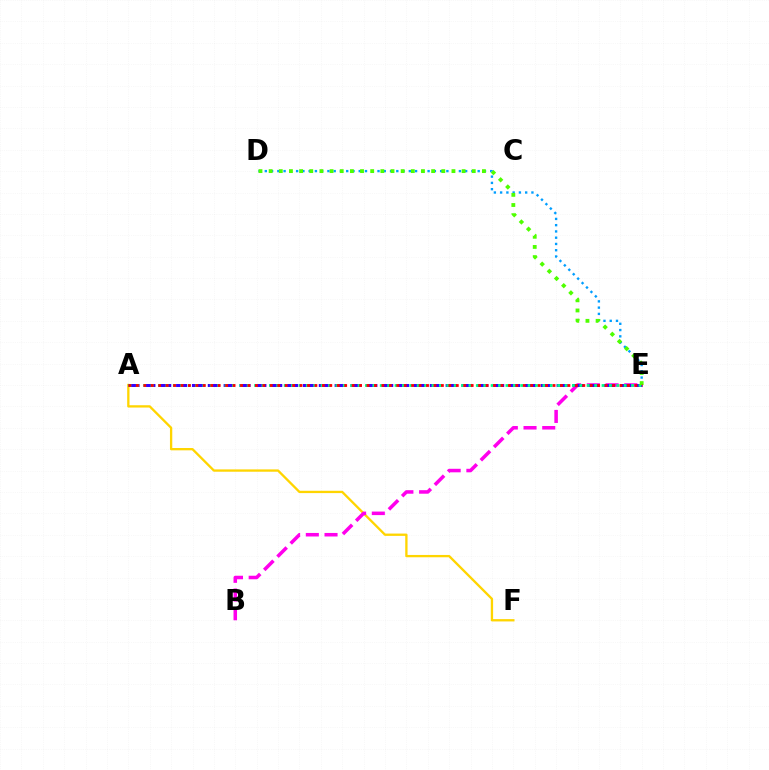{('A', 'F'): [{'color': '#ffd500', 'line_style': 'solid', 'thickness': 1.67}], ('D', 'E'): [{'color': '#009eff', 'line_style': 'dotted', 'thickness': 1.7}, {'color': '#4fff00', 'line_style': 'dotted', 'thickness': 2.76}], ('B', 'E'): [{'color': '#ff00ed', 'line_style': 'dashed', 'thickness': 2.54}], ('A', 'E'): [{'color': '#3700ff', 'line_style': 'dashed', 'thickness': 2.15}, {'color': '#00ff86', 'line_style': 'dotted', 'thickness': 2.01}, {'color': '#ff0000', 'line_style': 'dotted', 'thickness': 2.02}]}